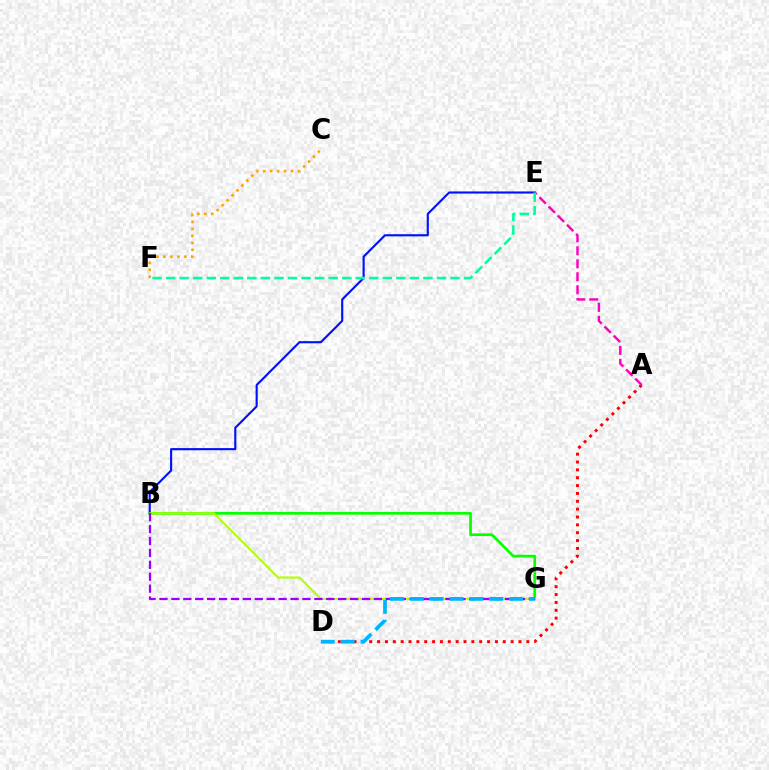{('B', 'G'): [{'color': '#08ff00', 'line_style': 'solid', 'thickness': 1.94}, {'color': '#b3ff00', 'line_style': 'solid', 'thickness': 1.52}, {'color': '#9b00ff', 'line_style': 'dashed', 'thickness': 1.62}], ('C', 'F'): [{'color': '#ffa500', 'line_style': 'dotted', 'thickness': 1.89}], ('A', 'D'): [{'color': '#ff0000', 'line_style': 'dotted', 'thickness': 2.13}], ('A', 'E'): [{'color': '#ff00bd', 'line_style': 'dashed', 'thickness': 1.76}], ('B', 'E'): [{'color': '#0010ff', 'line_style': 'solid', 'thickness': 1.53}], ('D', 'G'): [{'color': '#00b5ff', 'line_style': 'dashed', 'thickness': 2.7}], ('E', 'F'): [{'color': '#00ff9d', 'line_style': 'dashed', 'thickness': 1.84}]}